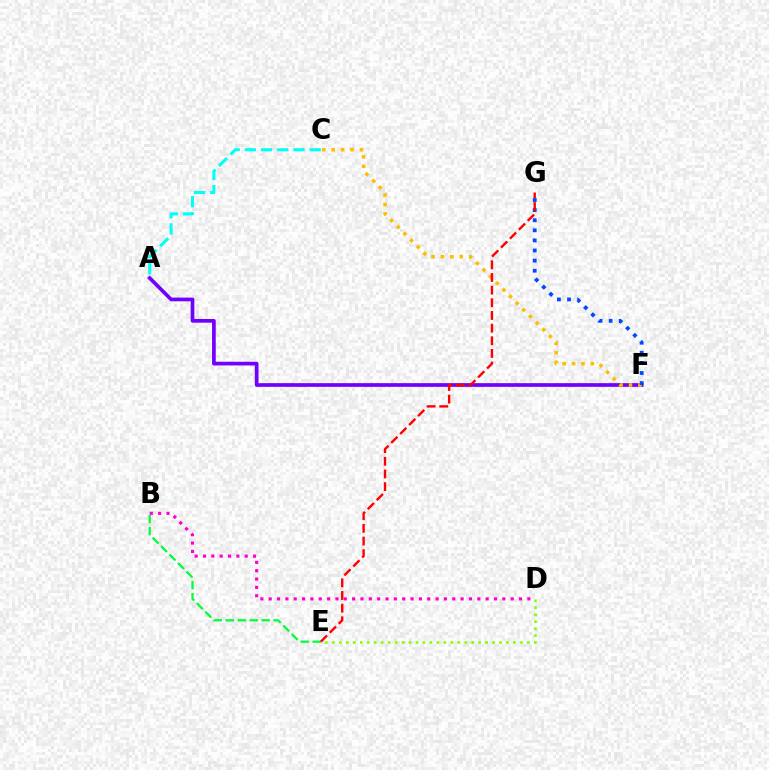{('D', 'E'): [{'color': '#84ff00', 'line_style': 'dotted', 'thickness': 1.89}], ('A', 'F'): [{'color': '#7200ff', 'line_style': 'solid', 'thickness': 2.66}], ('B', 'E'): [{'color': '#00ff39', 'line_style': 'dashed', 'thickness': 1.63}], ('A', 'C'): [{'color': '#00fff6', 'line_style': 'dashed', 'thickness': 2.2}], ('C', 'F'): [{'color': '#ffbd00', 'line_style': 'dotted', 'thickness': 2.55}], ('F', 'G'): [{'color': '#004bff', 'line_style': 'dotted', 'thickness': 2.74}], ('B', 'D'): [{'color': '#ff00cf', 'line_style': 'dotted', 'thickness': 2.27}], ('E', 'G'): [{'color': '#ff0000', 'line_style': 'dashed', 'thickness': 1.72}]}